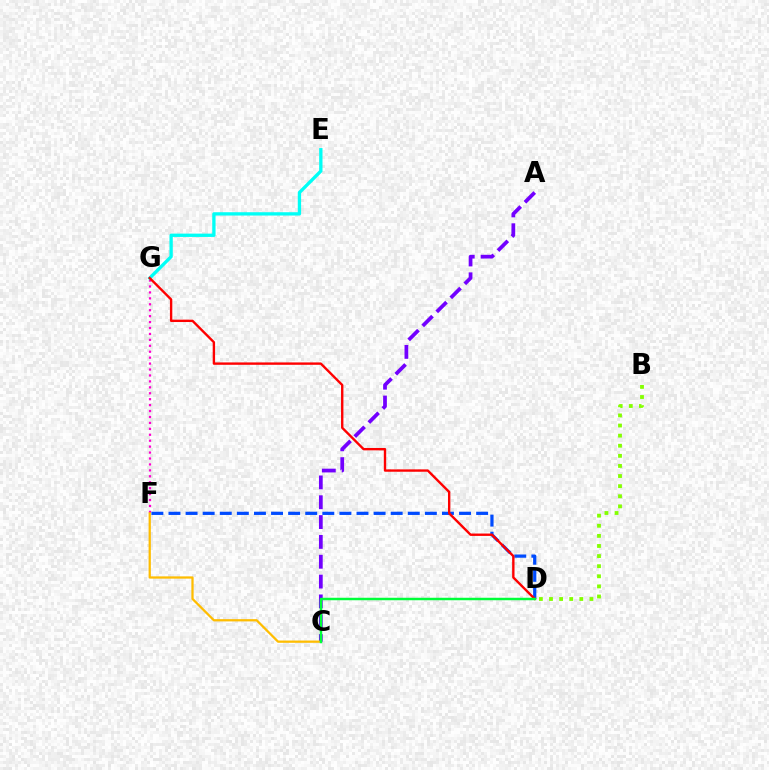{('F', 'G'): [{'color': '#ff00cf', 'line_style': 'dotted', 'thickness': 1.61}], ('E', 'G'): [{'color': '#00fff6', 'line_style': 'solid', 'thickness': 2.39}], ('D', 'F'): [{'color': '#004bff', 'line_style': 'dashed', 'thickness': 2.32}], ('D', 'G'): [{'color': '#ff0000', 'line_style': 'solid', 'thickness': 1.71}], ('B', 'D'): [{'color': '#84ff00', 'line_style': 'dotted', 'thickness': 2.75}], ('A', 'C'): [{'color': '#7200ff', 'line_style': 'dashed', 'thickness': 2.69}], ('C', 'F'): [{'color': '#ffbd00', 'line_style': 'solid', 'thickness': 1.63}], ('C', 'D'): [{'color': '#00ff39', 'line_style': 'solid', 'thickness': 1.78}]}